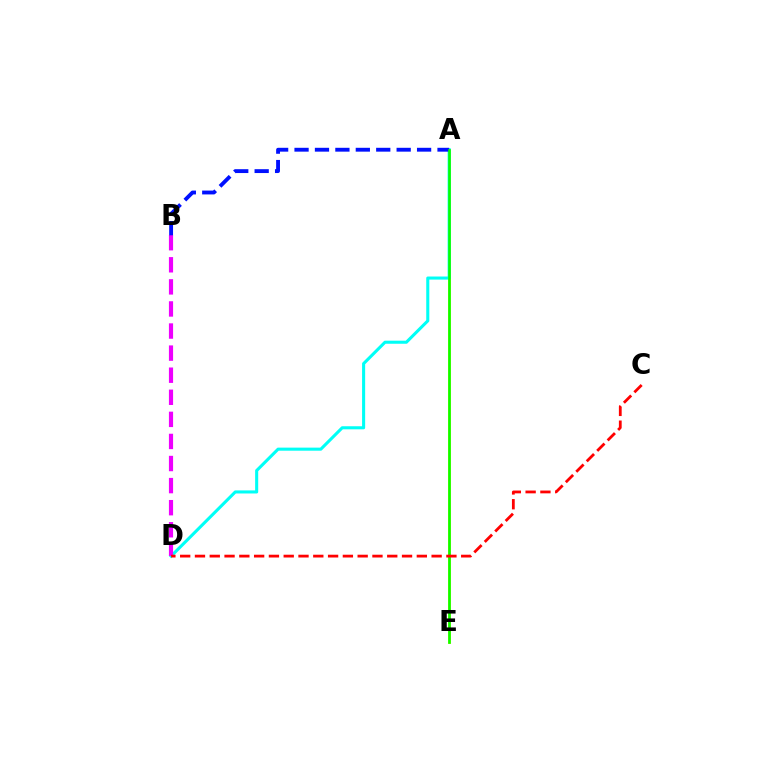{('A', 'E'): [{'color': '#fcf500', 'line_style': 'solid', 'thickness': 2.04}, {'color': '#08ff00', 'line_style': 'solid', 'thickness': 1.89}], ('A', 'D'): [{'color': '#00fff6', 'line_style': 'solid', 'thickness': 2.21}], ('B', 'D'): [{'color': '#ee00ff', 'line_style': 'dashed', 'thickness': 3.0}], ('A', 'B'): [{'color': '#0010ff', 'line_style': 'dashed', 'thickness': 2.77}], ('C', 'D'): [{'color': '#ff0000', 'line_style': 'dashed', 'thickness': 2.01}]}